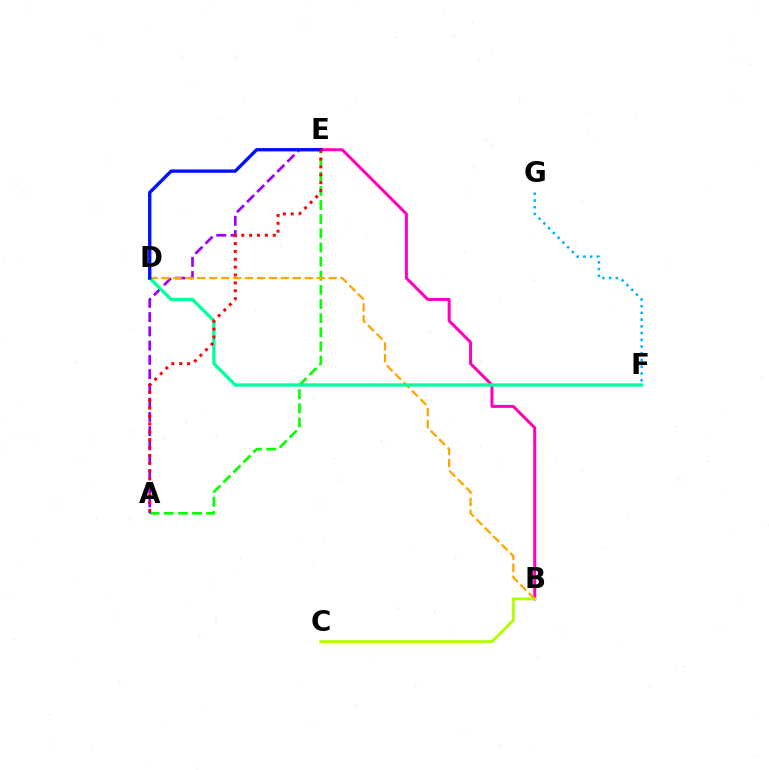{('A', 'E'): [{'color': '#08ff00', 'line_style': 'dashed', 'thickness': 1.92}, {'color': '#9b00ff', 'line_style': 'dashed', 'thickness': 1.94}, {'color': '#ff0000', 'line_style': 'dotted', 'thickness': 2.14}], ('B', 'E'): [{'color': '#ff00bd', 'line_style': 'solid', 'thickness': 2.16}], ('B', 'C'): [{'color': '#b3ff00', 'line_style': 'solid', 'thickness': 2.1}], ('F', 'G'): [{'color': '#00b5ff', 'line_style': 'dotted', 'thickness': 1.83}], ('B', 'D'): [{'color': '#ffa500', 'line_style': 'dashed', 'thickness': 1.62}], ('D', 'F'): [{'color': '#00ff9d', 'line_style': 'solid', 'thickness': 2.38}], ('D', 'E'): [{'color': '#0010ff', 'line_style': 'solid', 'thickness': 2.41}]}